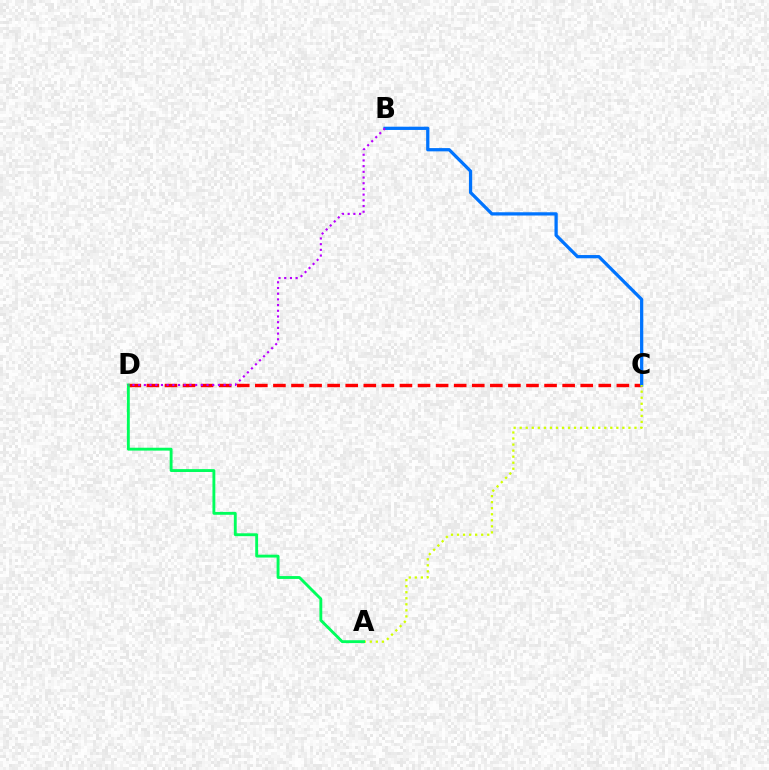{('C', 'D'): [{'color': '#ff0000', 'line_style': 'dashed', 'thickness': 2.46}], ('B', 'C'): [{'color': '#0074ff', 'line_style': 'solid', 'thickness': 2.35}], ('A', 'C'): [{'color': '#d1ff00', 'line_style': 'dotted', 'thickness': 1.64}], ('A', 'D'): [{'color': '#00ff5c', 'line_style': 'solid', 'thickness': 2.07}], ('B', 'D'): [{'color': '#b900ff', 'line_style': 'dotted', 'thickness': 1.55}]}